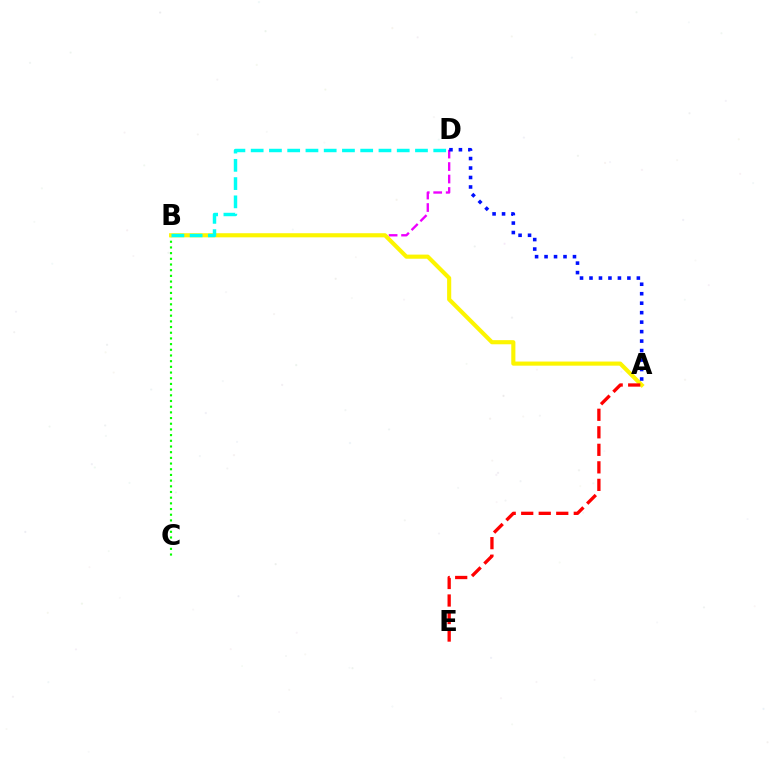{('B', 'D'): [{'color': '#ee00ff', 'line_style': 'dashed', 'thickness': 1.69}, {'color': '#00fff6', 'line_style': 'dashed', 'thickness': 2.48}], ('B', 'C'): [{'color': '#08ff00', 'line_style': 'dotted', 'thickness': 1.55}], ('A', 'B'): [{'color': '#fcf500', 'line_style': 'solid', 'thickness': 2.97}], ('A', 'E'): [{'color': '#ff0000', 'line_style': 'dashed', 'thickness': 2.38}], ('A', 'D'): [{'color': '#0010ff', 'line_style': 'dotted', 'thickness': 2.57}]}